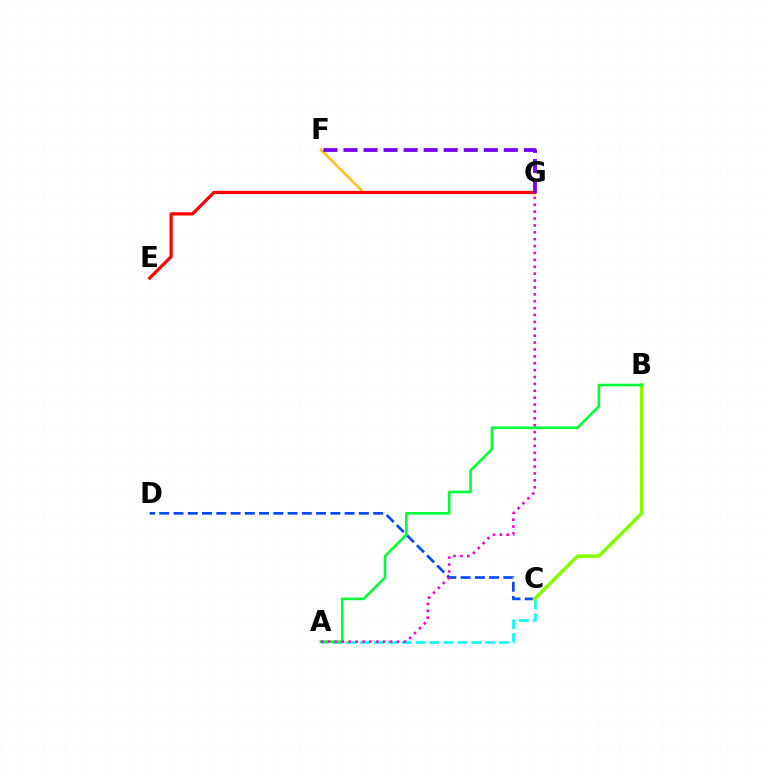{('A', 'C'): [{'color': '#00fff6', 'line_style': 'dashed', 'thickness': 1.89}], ('F', 'G'): [{'color': '#ffbd00', 'line_style': 'solid', 'thickness': 1.72}, {'color': '#7200ff', 'line_style': 'dashed', 'thickness': 2.72}], ('C', 'D'): [{'color': '#004bff', 'line_style': 'dashed', 'thickness': 1.94}], ('B', 'C'): [{'color': '#84ff00', 'line_style': 'solid', 'thickness': 2.55}], ('E', 'G'): [{'color': '#ff0000', 'line_style': 'solid', 'thickness': 2.3}], ('A', 'B'): [{'color': '#00ff39', 'line_style': 'solid', 'thickness': 1.89}], ('A', 'G'): [{'color': '#ff00cf', 'line_style': 'dotted', 'thickness': 1.87}]}